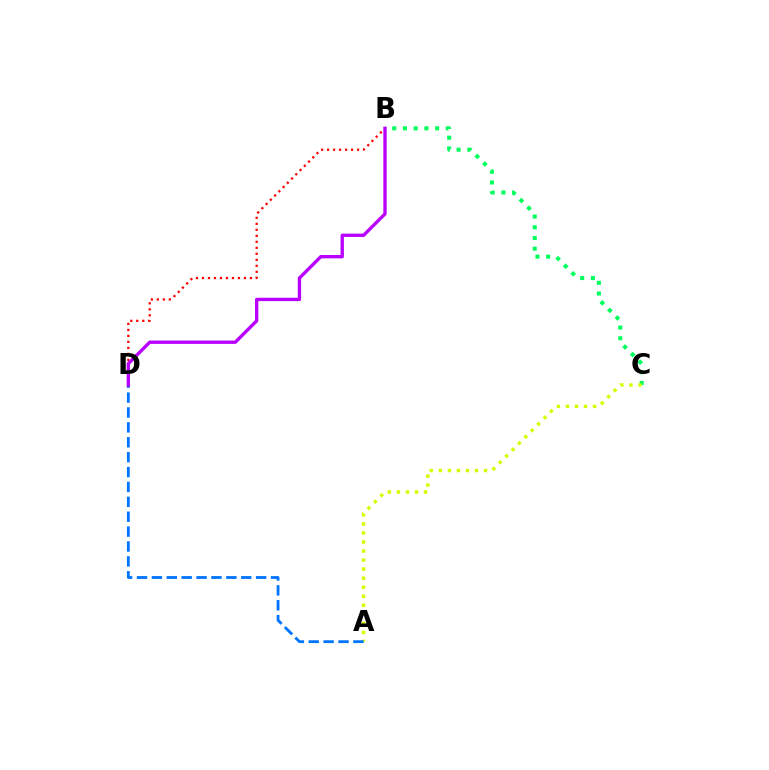{('B', 'D'): [{'color': '#ff0000', 'line_style': 'dotted', 'thickness': 1.63}, {'color': '#b900ff', 'line_style': 'solid', 'thickness': 2.41}], ('B', 'C'): [{'color': '#00ff5c', 'line_style': 'dotted', 'thickness': 2.91}], ('A', 'C'): [{'color': '#d1ff00', 'line_style': 'dotted', 'thickness': 2.46}], ('A', 'D'): [{'color': '#0074ff', 'line_style': 'dashed', 'thickness': 2.02}]}